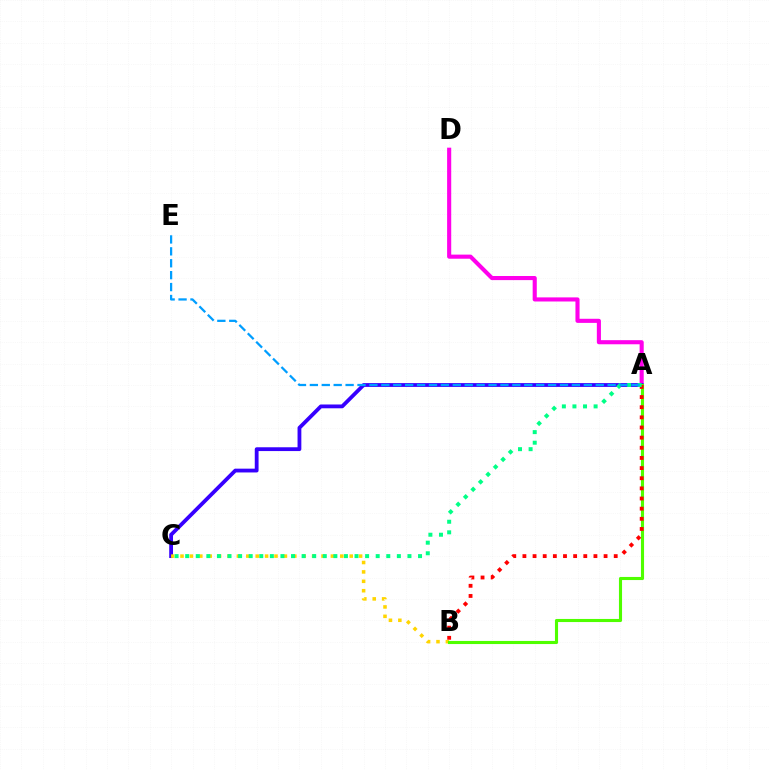{('A', 'D'): [{'color': '#ff00ed', 'line_style': 'solid', 'thickness': 2.96}], ('A', 'C'): [{'color': '#3700ff', 'line_style': 'solid', 'thickness': 2.74}, {'color': '#00ff86', 'line_style': 'dotted', 'thickness': 2.88}], ('B', 'C'): [{'color': '#ffd500', 'line_style': 'dotted', 'thickness': 2.55}], ('A', 'B'): [{'color': '#4fff00', 'line_style': 'solid', 'thickness': 2.23}, {'color': '#ff0000', 'line_style': 'dotted', 'thickness': 2.76}], ('A', 'E'): [{'color': '#009eff', 'line_style': 'dashed', 'thickness': 1.62}]}